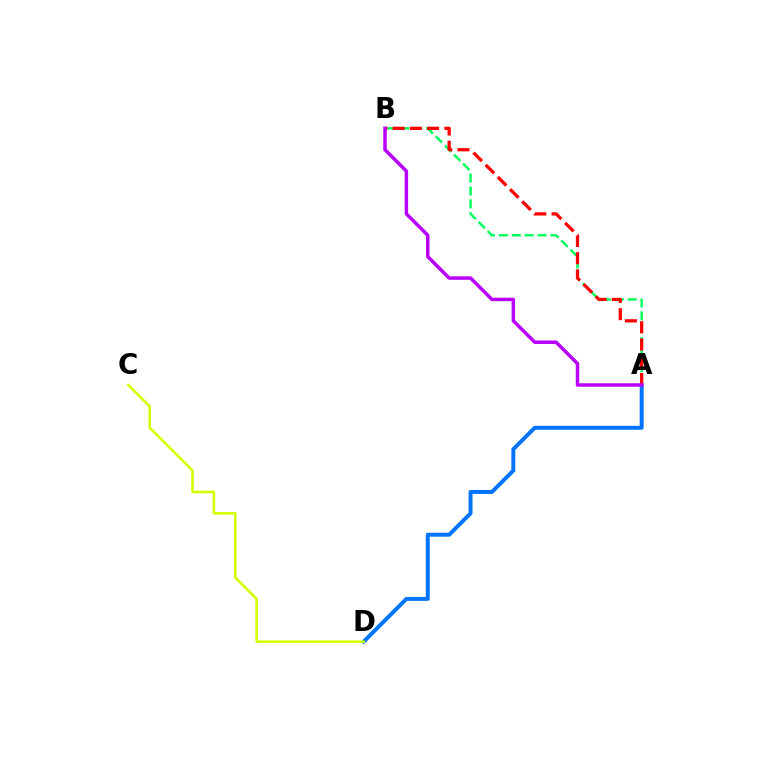{('A', 'D'): [{'color': '#0074ff', 'line_style': 'solid', 'thickness': 2.84}], ('C', 'D'): [{'color': '#d1ff00', 'line_style': 'solid', 'thickness': 1.84}], ('A', 'B'): [{'color': '#00ff5c', 'line_style': 'dashed', 'thickness': 1.76}, {'color': '#ff0000', 'line_style': 'dashed', 'thickness': 2.34}, {'color': '#b900ff', 'line_style': 'solid', 'thickness': 2.51}]}